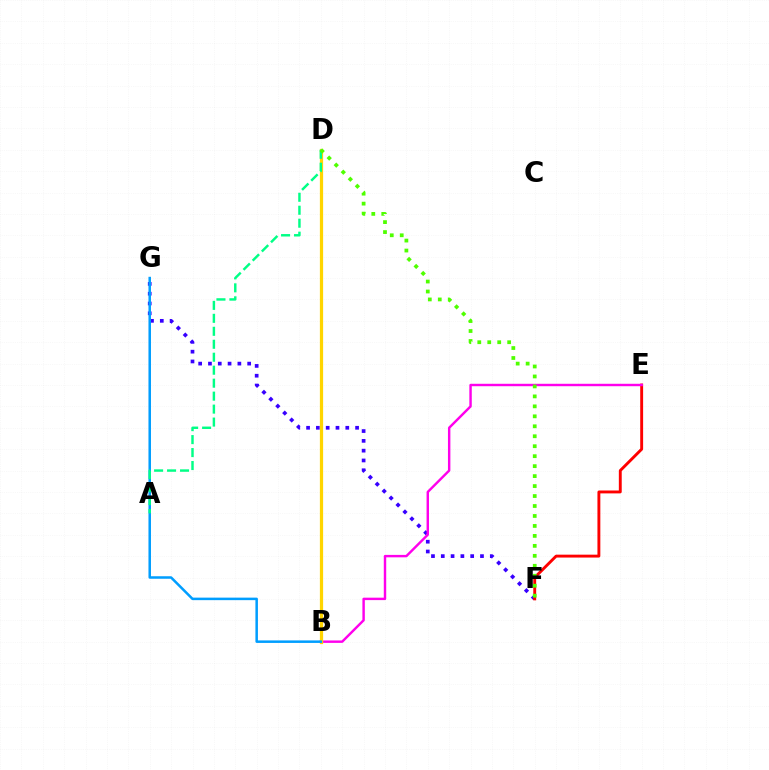{('F', 'G'): [{'color': '#3700ff', 'line_style': 'dotted', 'thickness': 2.66}], ('E', 'F'): [{'color': '#ff0000', 'line_style': 'solid', 'thickness': 2.08}], ('B', 'E'): [{'color': '#ff00ed', 'line_style': 'solid', 'thickness': 1.75}], ('B', 'D'): [{'color': '#ffd500', 'line_style': 'solid', 'thickness': 2.33}], ('B', 'G'): [{'color': '#009eff', 'line_style': 'solid', 'thickness': 1.81}], ('A', 'D'): [{'color': '#00ff86', 'line_style': 'dashed', 'thickness': 1.76}], ('D', 'F'): [{'color': '#4fff00', 'line_style': 'dotted', 'thickness': 2.71}]}